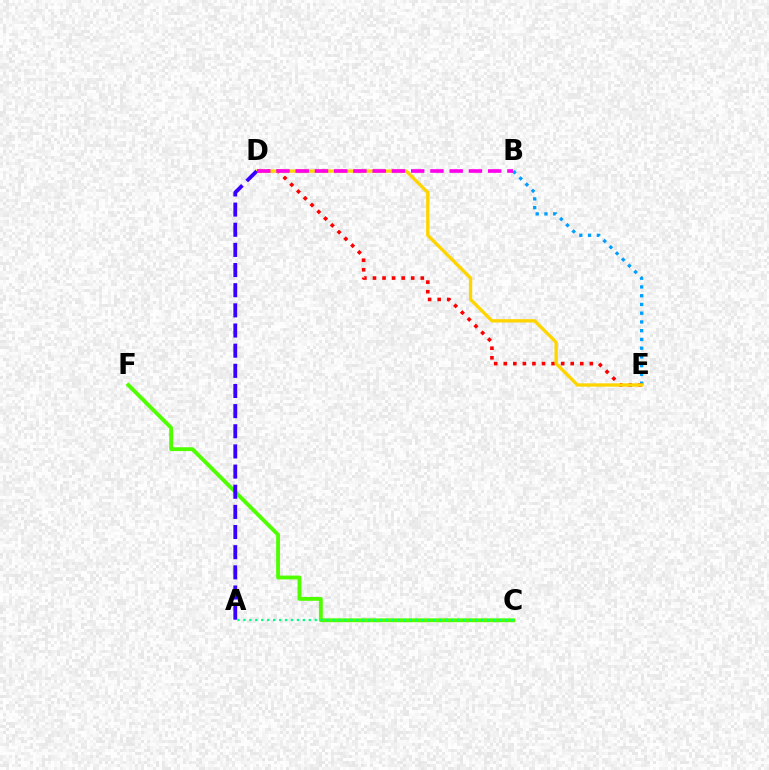{('C', 'F'): [{'color': '#4fff00', 'line_style': 'solid', 'thickness': 2.77}], ('B', 'E'): [{'color': '#009eff', 'line_style': 'dotted', 'thickness': 2.38}], ('D', 'E'): [{'color': '#ff0000', 'line_style': 'dotted', 'thickness': 2.6}, {'color': '#ffd500', 'line_style': 'solid', 'thickness': 2.4}], ('A', 'C'): [{'color': '#00ff86', 'line_style': 'dotted', 'thickness': 1.61}], ('A', 'D'): [{'color': '#3700ff', 'line_style': 'dashed', 'thickness': 2.74}], ('B', 'D'): [{'color': '#ff00ed', 'line_style': 'dashed', 'thickness': 2.61}]}